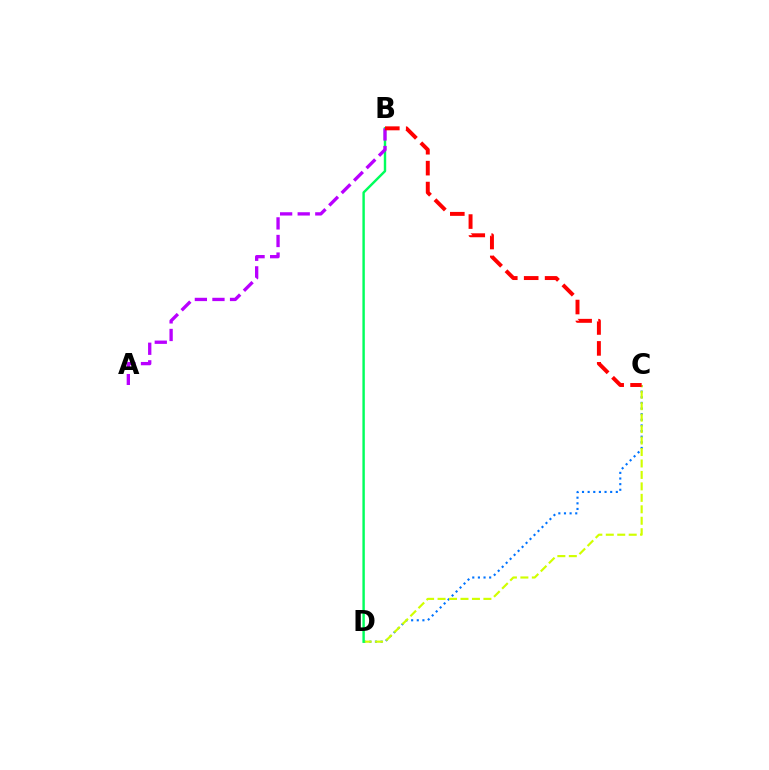{('C', 'D'): [{'color': '#0074ff', 'line_style': 'dotted', 'thickness': 1.53}, {'color': '#d1ff00', 'line_style': 'dashed', 'thickness': 1.56}], ('B', 'D'): [{'color': '#00ff5c', 'line_style': 'solid', 'thickness': 1.74}], ('A', 'B'): [{'color': '#b900ff', 'line_style': 'dashed', 'thickness': 2.39}], ('B', 'C'): [{'color': '#ff0000', 'line_style': 'dashed', 'thickness': 2.84}]}